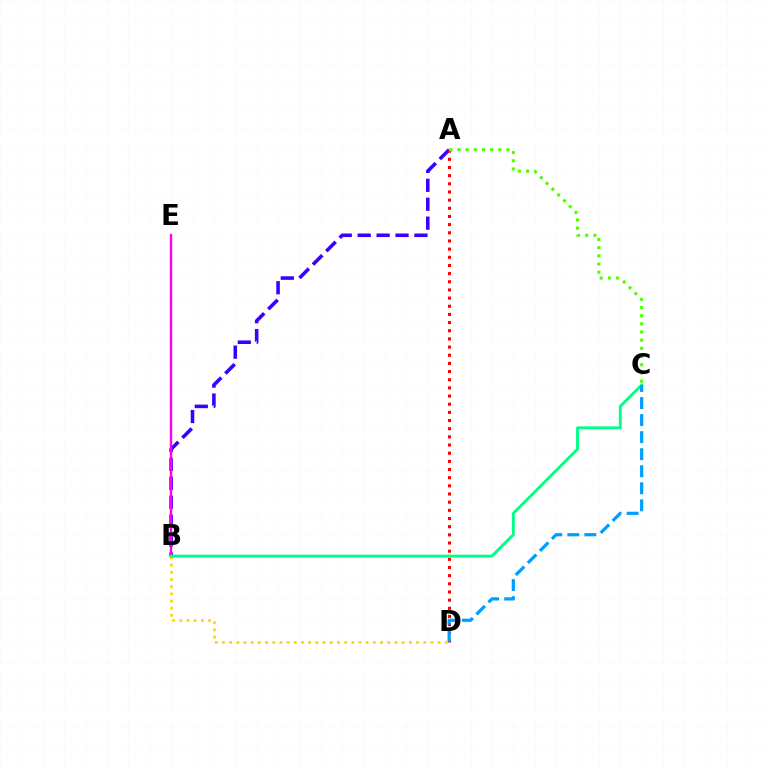{('A', 'B'): [{'color': '#3700ff', 'line_style': 'dashed', 'thickness': 2.57}], ('A', 'D'): [{'color': '#ff0000', 'line_style': 'dotted', 'thickness': 2.22}], ('B', 'D'): [{'color': '#ffd500', 'line_style': 'dotted', 'thickness': 1.95}], ('B', 'E'): [{'color': '#ff00ed', 'line_style': 'solid', 'thickness': 1.71}], ('B', 'C'): [{'color': '#00ff86', 'line_style': 'solid', 'thickness': 2.07}], ('C', 'D'): [{'color': '#009eff', 'line_style': 'dashed', 'thickness': 2.32}], ('A', 'C'): [{'color': '#4fff00', 'line_style': 'dotted', 'thickness': 2.22}]}